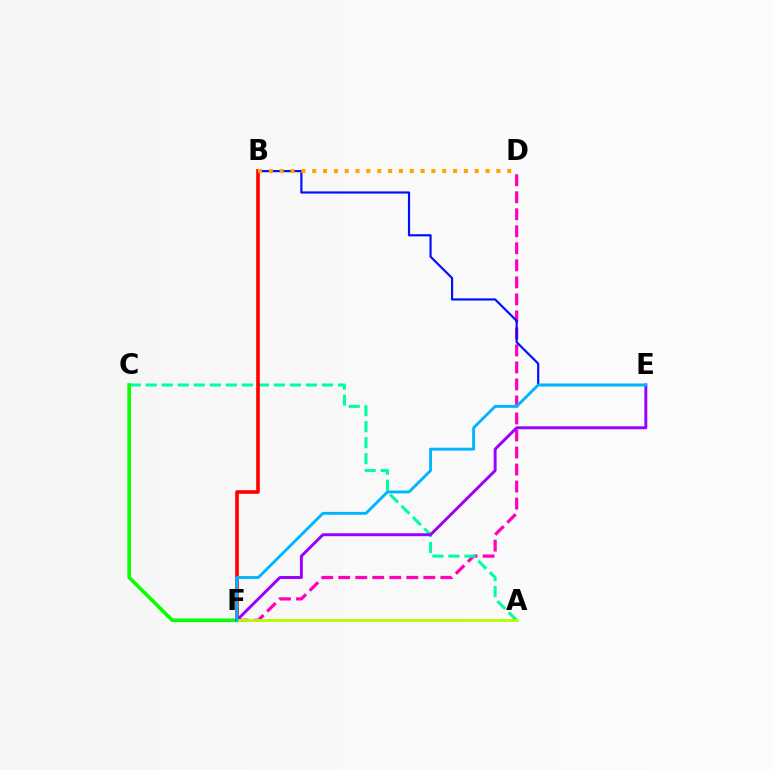{('D', 'F'): [{'color': '#ff00bd', 'line_style': 'dashed', 'thickness': 2.31}], ('B', 'E'): [{'color': '#0010ff', 'line_style': 'solid', 'thickness': 1.57}], ('A', 'C'): [{'color': '#00ff9d', 'line_style': 'dashed', 'thickness': 2.18}], ('C', 'F'): [{'color': '#08ff00', 'line_style': 'solid', 'thickness': 2.6}], ('B', 'F'): [{'color': '#ff0000', 'line_style': 'solid', 'thickness': 2.61}], ('E', 'F'): [{'color': '#9b00ff', 'line_style': 'solid', 'thickness': 2.12}, {'color': '#00b5ff', 'line_style': 'solid', 'thickness': 2.07}], ('A', 'F'): [{'color': '#b3ff00', 'line_style': 'solid', 'thickness': 2.04}], ('B', 'D'): [{'color': '#ffa500', 'line_style': 'dotted', 'thickness': 2.94}]}